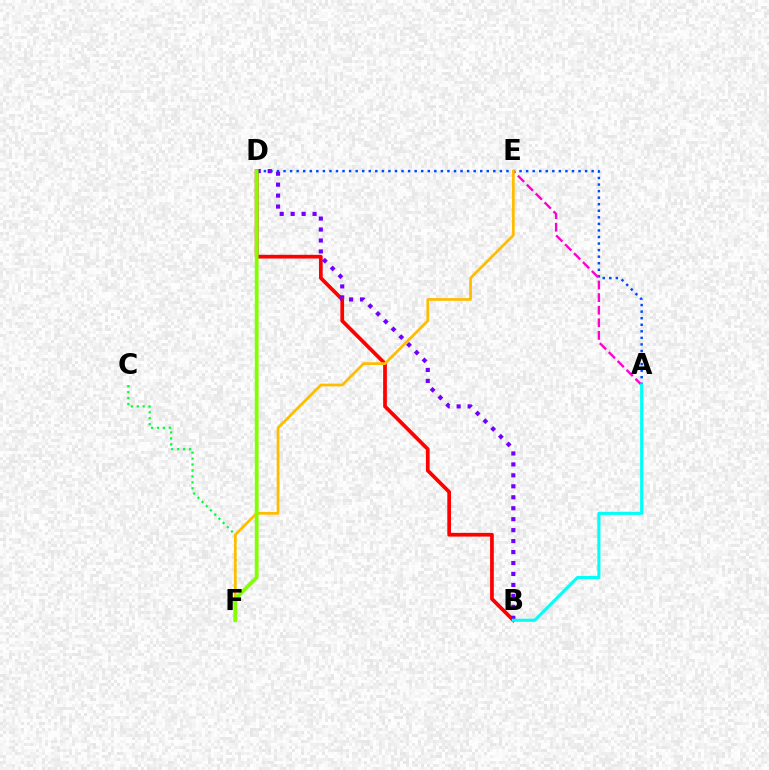{('B', 'D'): [{'color': '#ff0000', 'line_style': 'solid', 'thickness': 2.68}, {'color': '#7200ff', 'line_style': 'dotted', 'thickness': 2.98}], ('A', 'D'): [{'color': '#004bff', 'line_style': 'dotted', 'thickness': 1.78}], ('C', 'F'): [{'color': '#00ff39', 'line_style': 'dotted', 'thickness': 1.61}], ('A', 'E'): [{'color': '#ff00cf', 'line_style': 'dashed', 'thickness': 1.71}], ('E', 'F'): [{'color': '#ffbd00', 'line_style': 'solid', 'thickness': 1.96}], ('A', 'B'): [{'color': '#00fff6', 'line_style': 'solid', 'thickness': 2.23}], ('D', 'F'): [{'color': '#84ff00', 'line_style': 'solid', 'thickness': 2.74}]}